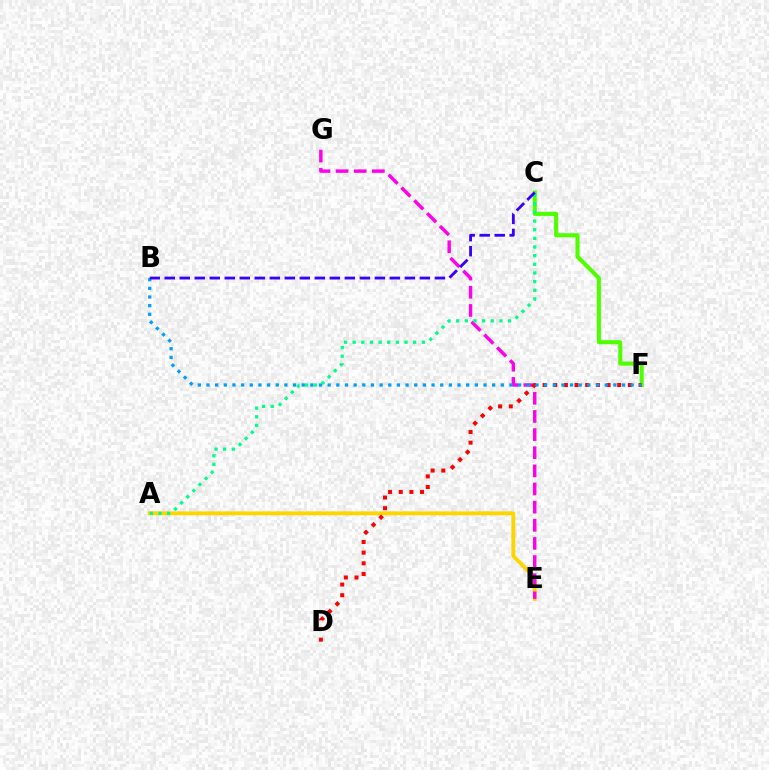{('C', 'F'): [{'color': '#4fff00', 'line_style': 'solid', 'thickness': 2.94}], ('A', 'E'): [{'color': '#ffd500', 'line_style': 'solid', 'thickness': 2.79}], ('E', 'G'): [{'color': '#ff00ed', 'line_style': 'dashed', 'thickness': 2.46}], ('D', 'F'): [{'color': '#ff0000', 'line_style': 'dotted', 'thickness': 2.9}], ('B', 'F'): [{'color': '#009eff', 'line_style': 'dotted', 'thickness': 2.35}], ('A', 'C'): [{'color': '#00ff86', 'line_style': 'dotted', 'thickness': 2.35}], ('B', 'C'): [{'color': '#3700ff', 'line_style': 'dashed', 'thickness': 2.04}]}